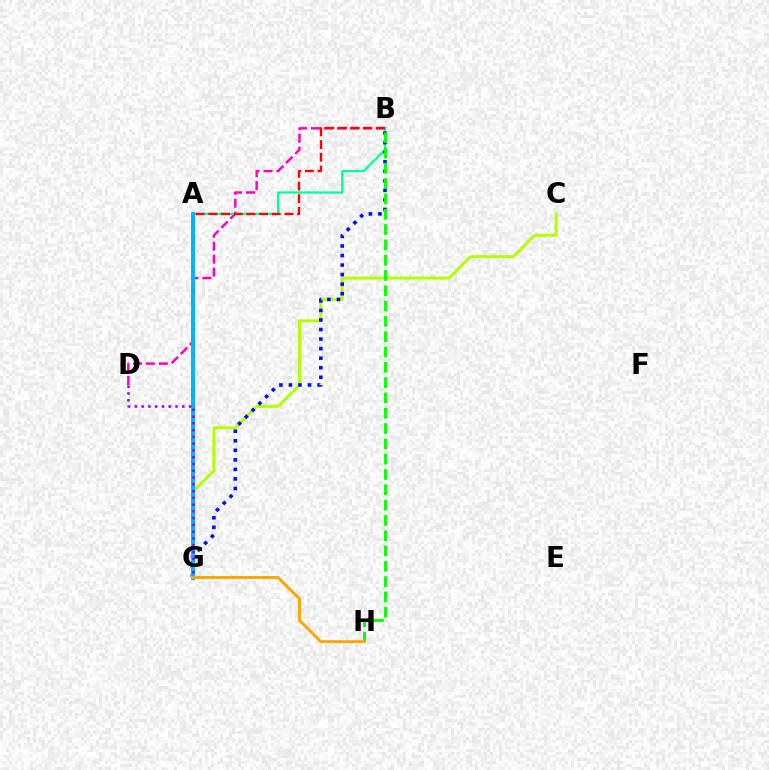{('B', 'D'): [{'color': '#ff00bd', 'line_style': 'dashed', 'thickness': 1.76}], ('C', 'G'): [{'color': '#b3ff00', 'line_style': 'solid', 'thickness': 2.12}], ('A', 'B'): [{'color': '#00ff9d', 'line_style': 'solid', 'thickness': 1.62}, {'color': '#ff0000', 'line_style': 'dashed', 'thickness': 1.72}], ('B', 'G'): [{'color': '#0010ff', 'line_style': 'dotted', 'thickness': 2.59}], ('A', 'G'): [{'color': '#00b5ff', 'line_style': 'solid', 'thickness': 2.86}], ('D', 'G'): [{'color': '#9b00ff', 'line_style': 'dotted', 'thickness': 1.84}], ('B', 'H'): [{'color': '#08ff00', 'line_style': 'dashed', 'thickness': 2.08}], ('G', 'H'): [{'color': '#ffa500', 'line_style': 'solid', 'thickness': 2.13}]}